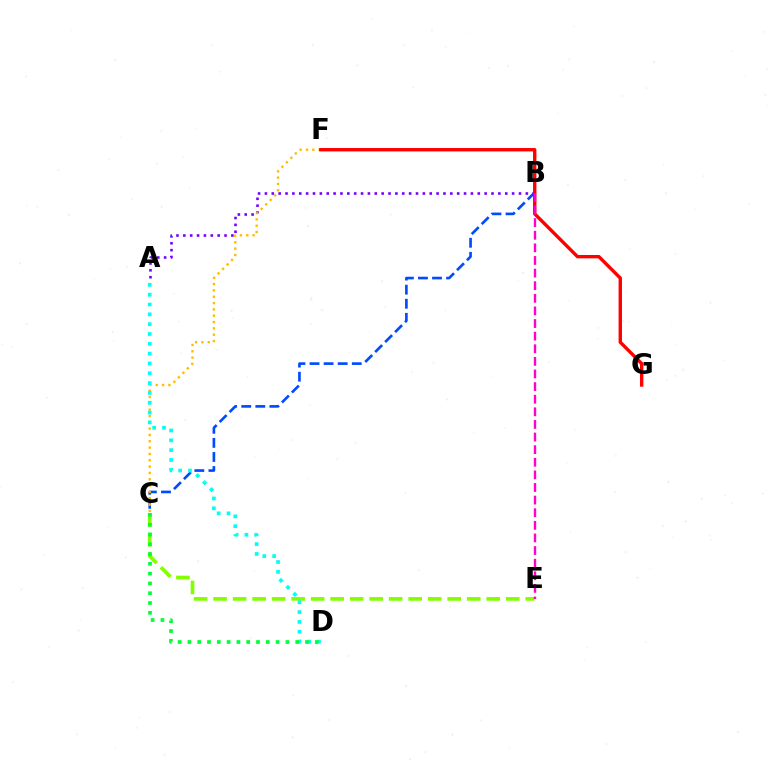{('B', 'C'): [{'color': '#004bff', 'line_style': 'dashed', 'thickness': 1.91}], ('A', 'B'): [{'color': '#7200ff', 'line_style': 'dotted', 'thickness': 1.87}], ('C', 'F'): [{'color': '#ffbd00', 'line_style': 'dotted', 'thickness': 1.72}], ('F', 'G'): [{'color': '#ff0000', 'line_style': 'solid', 'thickness': 2.44}], ('C', 'E'): [{'color': '#84ff00', 'line_style': 'dashed', 'thickness': 2.65}], ('B', 'E'): [{'color': '#ff00cf', 'line_style': 'dashed', 'thickness': 1.71}], ('A', 'D'): [{'color': '#00fff6', 'line_style': 'dotted', 'thickness': 2.67}], ('C', 'D'): [{'color': '#00ff39', 'line_style': 'dotted', 'thickness': 2.66}]}